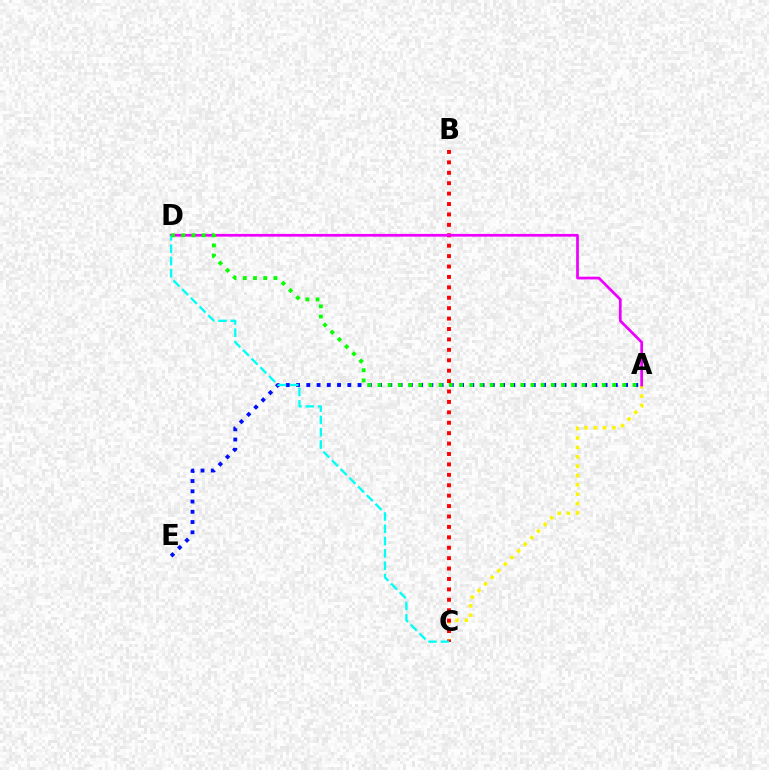{('A', 'C'): [{'color': '#fcf500', 'line_style': 'dotted', 'thickness': 2.54}], ('A', 'E'): [{'color': '#0010ff', 'line_style': 'dotted', 'thickness': 2.78}], ('B', 'C'): [{'color': '#ff0000', 'line_style': 'dotted', 'thickness': 2.83}], ('A', 'D'): [{'color': '#ee00ff', 'line_style': 'solid', 'thickness': 1.97}, {'color': '#08ff00', 'line_style': 'dotted', 'thickness': 2.77}], ('C', 'D'): [{'color': '#00fff6', 'line_style': 'dashed', 'thickness': 1.67}]}